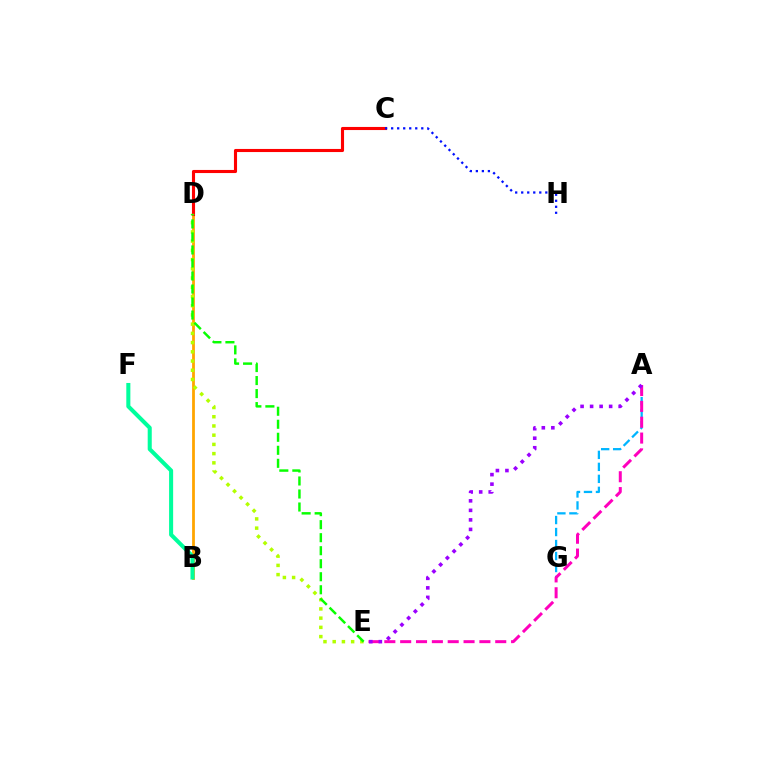{('B', 'D'): [{'color': '#ffa500', 'line_style': 'solid', 'thickness': 2.0}], ('C', 'D'): [{'color': '#ff0000', 'line_style': 'solid', 'thickness': 2.23}], ('D', 'E'): [{'color': '#b3ff00', 'line_style': 'dotted', 'thickness': 2.51}, {'color': '#08ff00', 'line_style': 'dashed', 'thickness': 1.77}], ('A', 'G'): [{'color': '#00b5ff', 'line_style': 'dashed', 'thickness': 1.63}], ('B', 'F'): [{'color': '#00ff9d', 'line_style': 'solid', 'thickness': 2.92}], ('A', 'E'): [{'color': '#ff00bd', 'line_style': 'dashed', 'thickness': 2.15}, {'color': '#9b00ff', 'line_style': 'dotted', 'thickness': 2.59}], ('C', 'H'): [{'color': '#0010ff', 'line_style': 'dotted', 'thickness': 1.64}]}